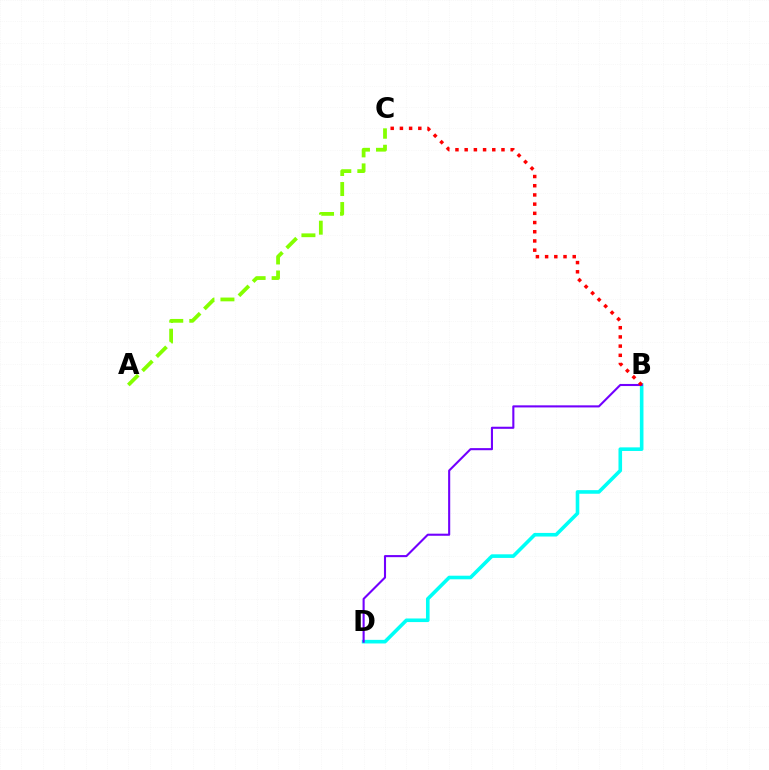{('B', 'D'): [{'color': '#00fff6', 'line_style': 'solid', 'thickness': 2.59}, {'color': '#7200ff', 'line_style': 'solid', 'thickness': 1.51}], ('B', 'C'): [{'color': '#ff0000', 'line_style': 'dotted', 'thickness': 2.5}], ('A', 'C'): [{'color': '#84ff00', 'line_style': 'dashed', 'thickness': 2.72}]}